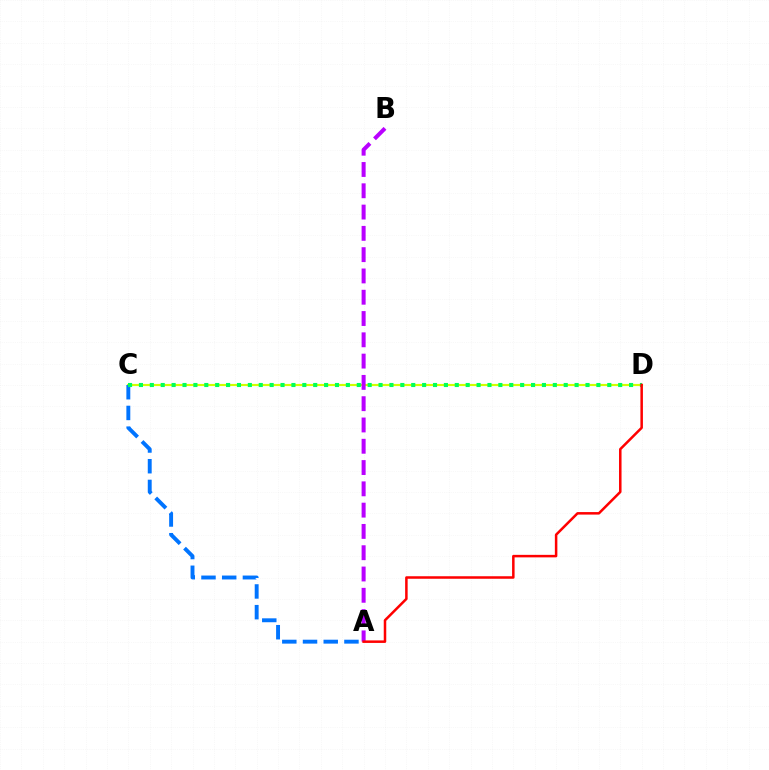{('C', 'D'): [{'color': '#d1ff00', 'line_style': 'solid', 'thickness': 1.54}, {'color': '#00ff5c', 'line_style': 'dotted', 'thickness': 2.96}], ('A', 'C'): [{'color': '#0074ff', 'line_style': 'dashed', 'thickness': 2.81}], ('A', 'B'): [{'color': '#b900ff', 'line_style': 'dashed', 'thickness': 2.89}], ('A', 'D'): [{'color': '#ff0000', 'line_style': 'solid', 'thickness': 1.81}]}